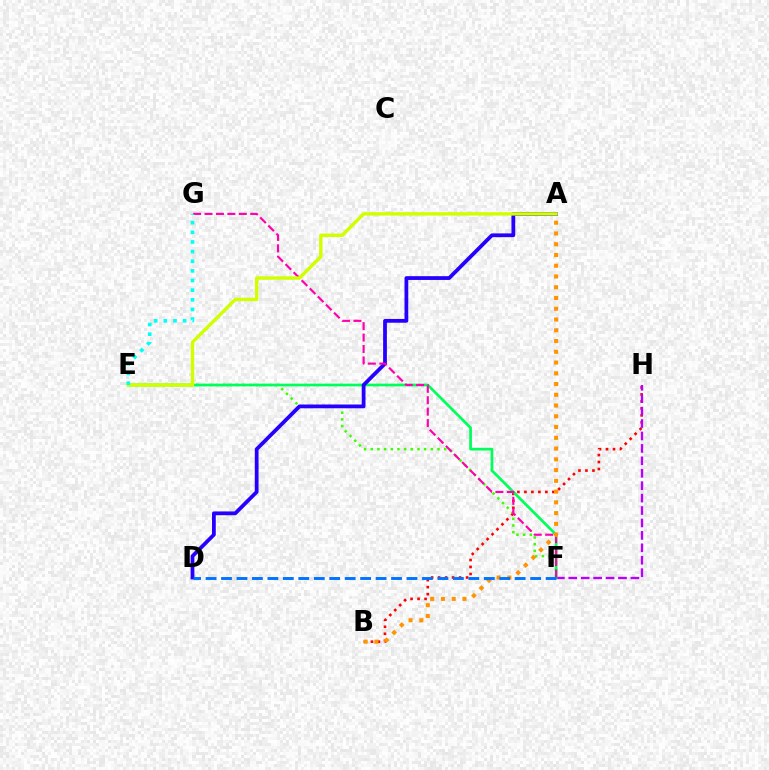{('B', 'H'): [{'color': '#ff0000', 'line_style': 'dotted', 'thickness': 1.9}], ('E', 'F'): [{'color': '#3dff00', 'line_style': 'dotted', 'thickness': 1.81}, {'color': '#00ff5c', 'line_style': 'solid', 'thickness': 1.95}], ('F', 'H'): [{'color': '#b900ff', 'line_style': 'dashed', 'thickness': 1.69}], ('A', 'D'): [{'color': '#2500ff', 'line_style': 'solid', 'thickness': 2.72}], ('F', 'G'): [{'color': '#ff00ac', 'line_style': 'dashed', 'thickness': 1.55}], ('A', 'E'): [{'color': '#d1ff00', 'line_style': 'solid', 'thickness': 2.45}], ('A', 'B'): [{'color': '#ff9400', 'line_style': 'dotted', 'thickness': 2.92}], ('E', 'G'): [{'color': '#00fff6', 'line_style': 'dotted', 'thickness': 2.62}], ('D', 'F'): [{'color': '#0074ff', 'line_style': 'dashed', 'thickness': 2.1}]}